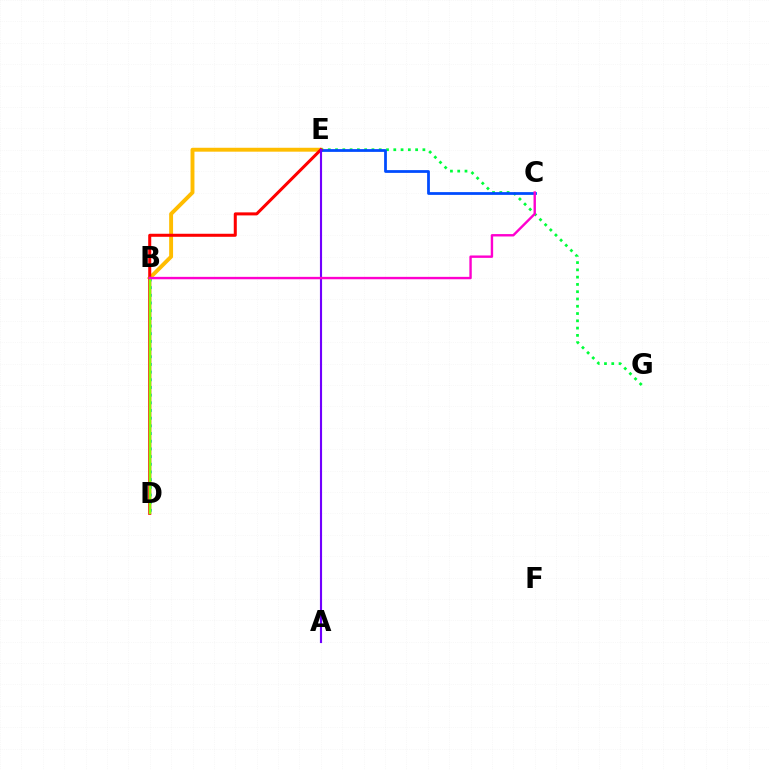{('B', 'E'): [{'color': '#ffbd00', 'line_style': 'solid', 'thickness': 2.81}], ('E', 'G'): [{'color': '#00ff39', 'line_style': 'dotted', 'thickness': 1.98}], ('C', 'E'): [{'color': '#004bff', 'line_style': 'solid', 'thickness': 1.99}], ('B', 'D'): [{'color': '#00fff6', 'line_style': 'dotted', 'thickness': 2.09}, {'color': '#84ff00', 'line_style': 'solid', 'thickness': 1.73}], ('D', 'E'): [{'color': '#ff0000', 'line_style': 'solid', 'thickness': 2.18}], ('A', 'E'): [{'color': '#7200ff', 'line_style': 'solid', 'thickness': 1.54}], ('B', 'C'): [{'color': '#ff00cf', 'line_style': 'solid', 'thickness': 1.73}]}